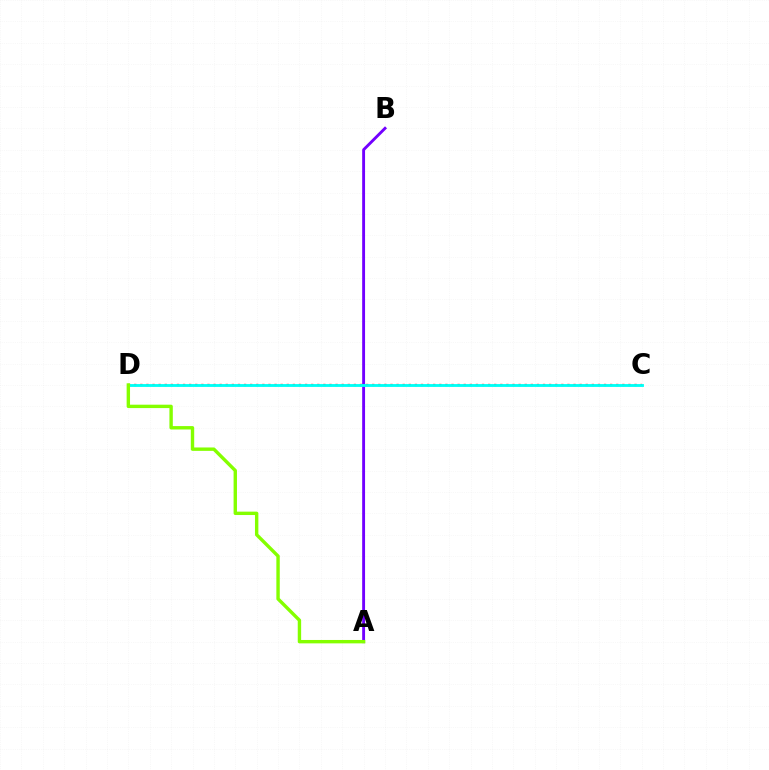{('C', 'D'): [{'color': '#ff0000', 'line_style': 'dotted', 'thickness': 1.66}, {'color': '#00fff6', 'line_style': 'solid', 'thickness': 2.05}], ('A', 'B'): [{'color': '#7200ff', 'line_style': 'solid', 'thickness': 2.07}], ('A', 'D'): [{'color': '#84ff00', 'line_style': 'solid', 'thickness': 2.44}]}